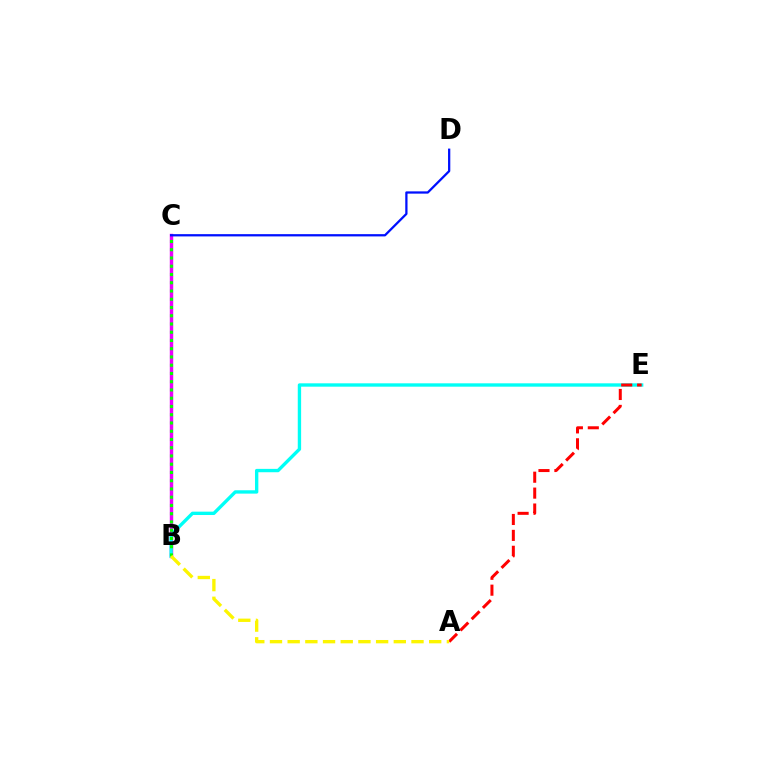{('B', 'C'): [{'color': '#ee00ff', 'line_style': 'solid', 'thickness': 2.46}, {'color': '#08ff00', 'line_style': 'dotted', 'thickness': 2.24}], ('B', 'E'): [{'color': '#00fff6', 'line_style': 'solid', 'thickness': 2.42}], ('A', 'E'): [{'color': '#ff0000', 'line_style': 'dashed', 'thickness': 2.16}], ('A', 'B'): [{'color': '#fcf500', 'line_style': 'dashed', 'thickness': 2.4}], ('C', 'D'): [{'color': '#0010ff', 'line_style': 'solid', 'thickness': 1.63}]}